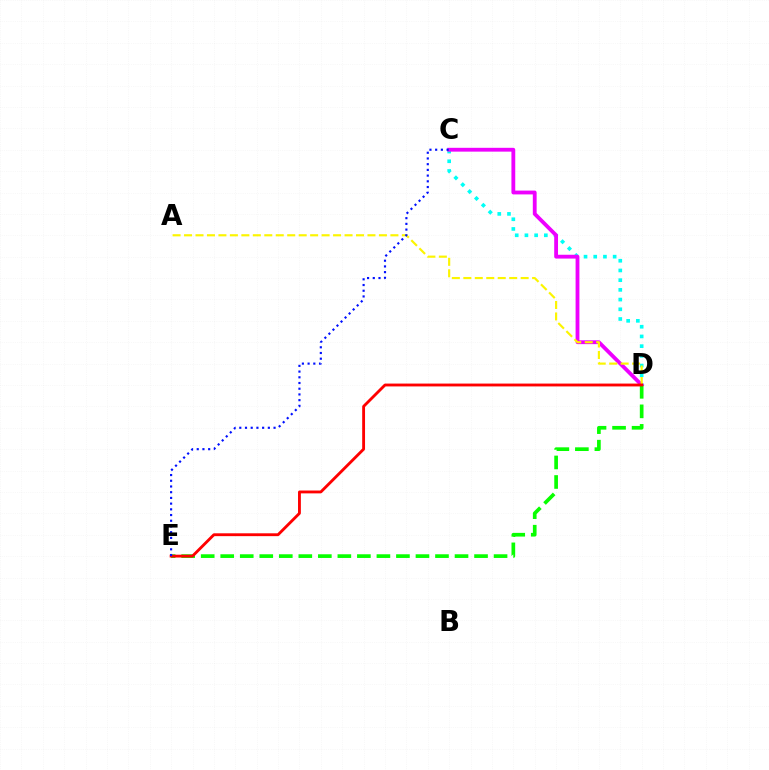{('C', 'D'): [{'color': '#00fff6', 'line_style': 'dotted', 'thickness': 2.64}, {'color': '#ee00ff', 'line_style': 'solid', 'thickness': 2.75}], ('D', 'E'): [{'color': '#08ff00', 'line_style': 'dashed', 'thickness': 2.65}, {'color': '#ff0000', 'line_style': 'solid', 'thickness': 2.05}], ('A', 'D'): [{'color': '#fcf500', 'line_style': 'dashed', 'thickness': 1.56}], ('C', 'E'): [{'color': '#0010ff', 'line_style': 'dotted', 'thickness': 1.55}]}